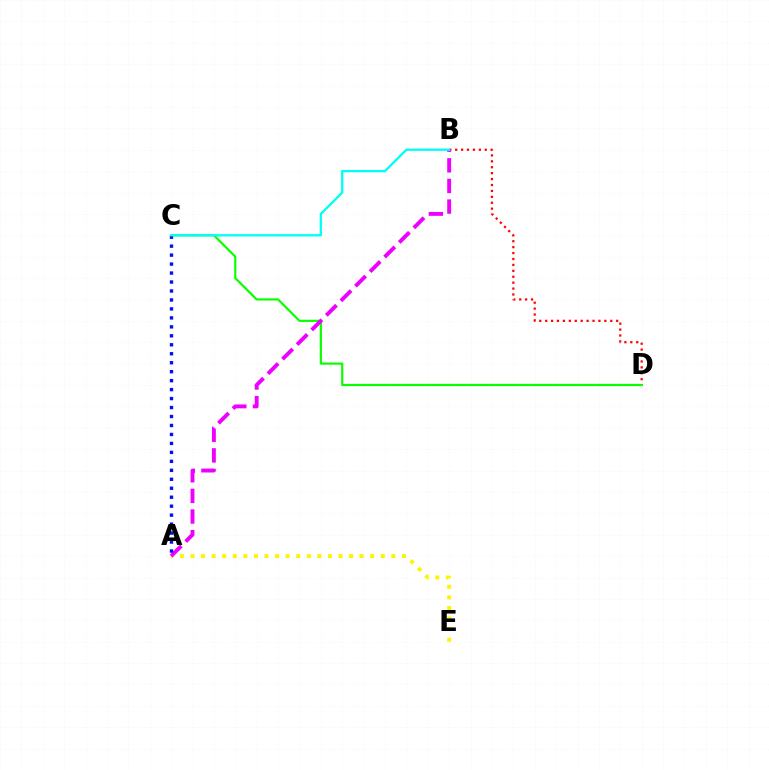{('B', 'D'): [{'color': '#ff0000', 'line_style': 'dotted', 'thickness': 1.61}], ('A', 'E'): [{'color': '#fcf500', 'line_style': 'dotted', 'thickness': 2.87}], ('C', 'D'): [{'color': '#08ff00', 'line_style': 'solid', 'thickness': 1.57}], ('A', 'B'): [{'color': '#ee00ff', 'line_style': 'dashed', 'thickness': 2.8}], ('A', 'C'): [{'color': '#0010ff', 'line_style': 'dotted', 'thickness': 2.44}], ('B', 'C'): [{'color': '#00fff6', 'line_style': 'solid', 'thickness': 1.67}]}